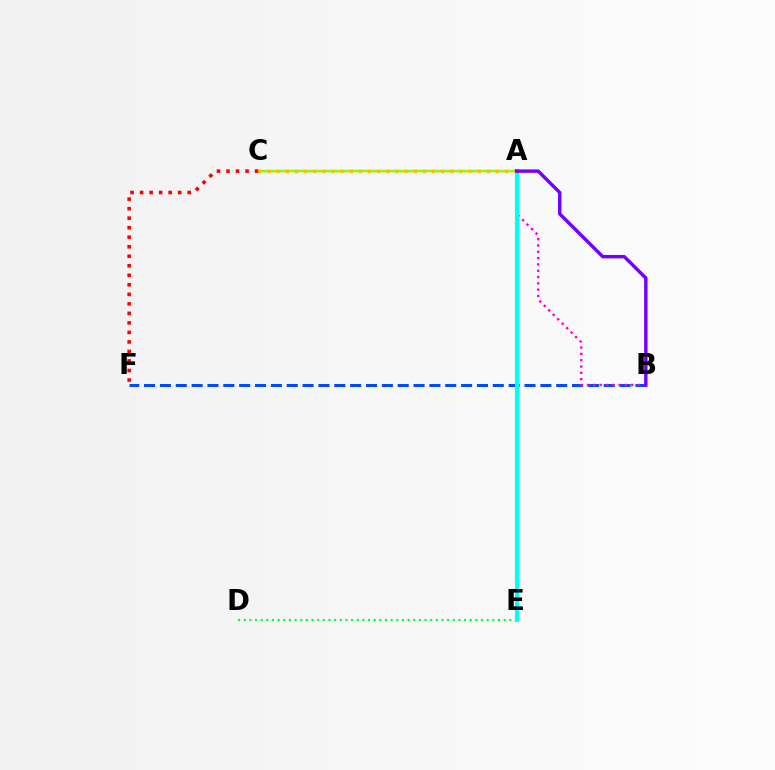{('A', 'C'): [{'color': '#84ff00', 'line_style': 'solid', 'thickness': 1.8}, {'color': '#ffbd00', 'line_style': 'dotted', 'thickness': 2.48}], ('B', 'F'): [{'color': '#004bff', 'line_style': 'dashed', 'thickness': 2.15}], ('D', 'E'): [{'color': '#00ff39', 'line_style': 'dotted', 'thickness': 1.54}], ('A', 'B'): [{'color': '#ff00cf', 'line_style': 'dotted', 'thickness': 1.72}, {'color': '#7200ff', 'line_style': 'solid', 'thickness': 2.46}], ('C', 'F'): [{'color': '#ff0000', 'line_style': 'dotted', 'thickness': 2.59}], ('A', 'E'): [{'color': '#00fff6', 'line_style': 'solid', 'thickness': 2.99}]}